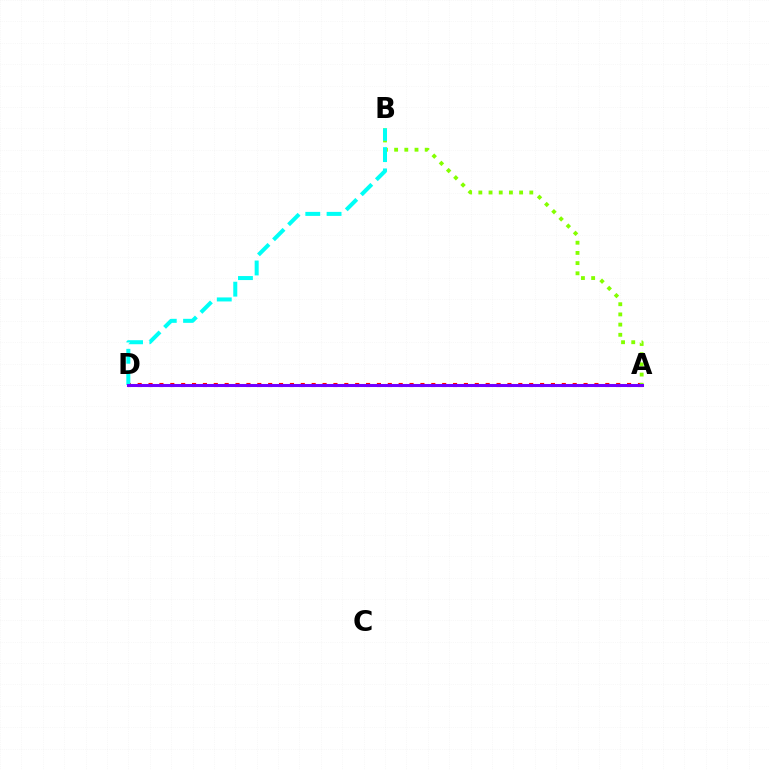{('A', 'D'): [{'color': '#ff0000', 'line_style': 'dotted', 'thickness': 2.95}, {'color': '#7200ff', 'line_style': 'solid', 'thickness': 2.2}], ('A', 'B'): [{'color': '#84ff00', 'line_style': 'dotted', 'thickness': 2.77}], ('B', 'D'): [{'color': '#00fff6', 'line_style': 'dashed', 'thickness': 2.89}]}